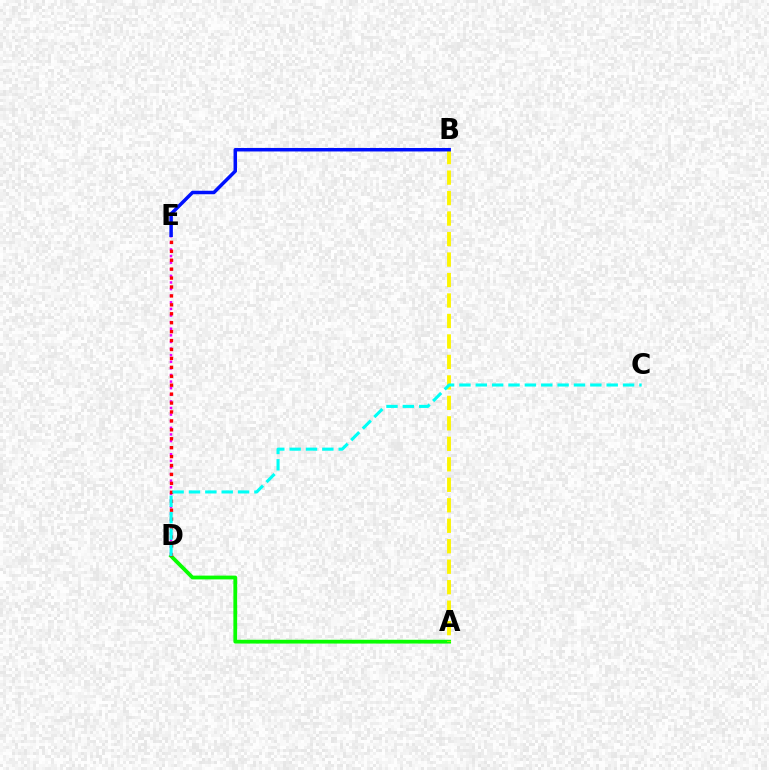{('A', 'D'): [{'color': '#08ff00', 'line_style': 'solid', 'thickness': 2.73}], ('D', 'E'): [{'color': '#ee00ff', 'line_style': 'dotted', 'thickness': 1.79}, {'color': '#ff0000', 'line_style': 'dotted', 'thickness': 2.43}], ('A', 'B'): [{'color': '#fcf500', 'line_style': 'dashed', 'thickness': 2.78}], ('C', 'D'): [{'color': '#00fff6', 'line_style': 'dashed', 'thickness': 2.22}], ('B', 'E'): [{'color': '#0010ff', 'line_style': 'solid', 'thickness': 2.51}]}